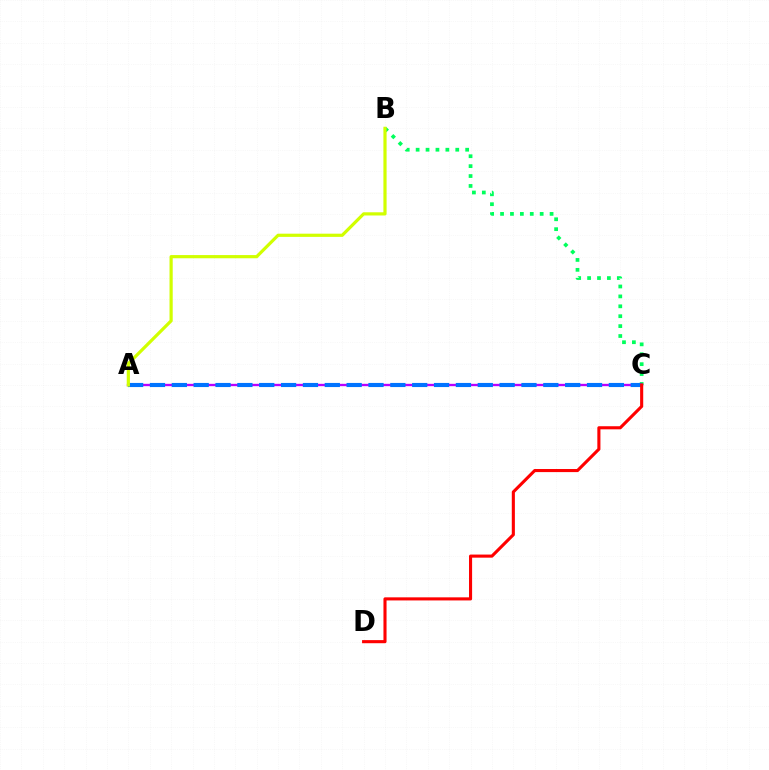{('B', 'C'): [{'color': '#00ff5c', 'line_style': 'dotted', 'thickness': 2.69}], ('A', 'C'): [{'color': '#b900ff', 'line_style': 'solid', 'thickness': 1.69}, {'color': '#0074ff', 'line_style': 'dashed', 'thickness': 2.97}], ('A', 'B'): [{'color': '#d1ff00', 'line_style': 'solid', 'thickness': 2.3}], ('C', 'D'): [{'color': '#ff0000', 'line_style': 'solid', 'thickness': 2.23}]}